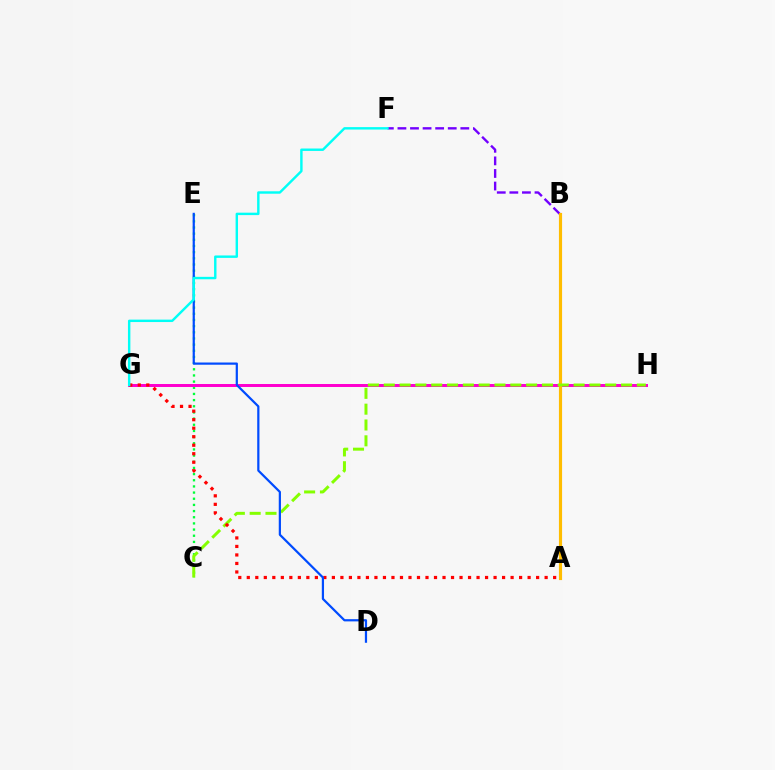{('C', 'E'): [{'color': '#00ff39', 'line_style': 'dotted', 'thickness': 1.67}], ('G', 'H'): [{'color': '#ff00cf', 'line_style': 'solid', 'thickness': 2.15}], ('B', 'F'): [{'color': '#7200ff', 'line_style': 'dashed', 'thickness': 1.71}], ('A', 'B'): [{'color': '#ffbd00', 'line_style': 'solid', 'thickness': 2.26}], ('C', 'H'): [{'color': '#84ff00', 'line_style': 'dashed', 'thickness': 2.15}], ('A', 'G'): [{'color': '#ff0000', 'line_style': 'dotted', 'thickness': 2.31}], ('D', 'E'): [{'color': '#004bff', 'line_style': 'solid', 'thickness': 1.6}], ('F', 'G'): [{'color': '#00fff6', 'line_style': 'solid', 'thickness': 1.74}]}